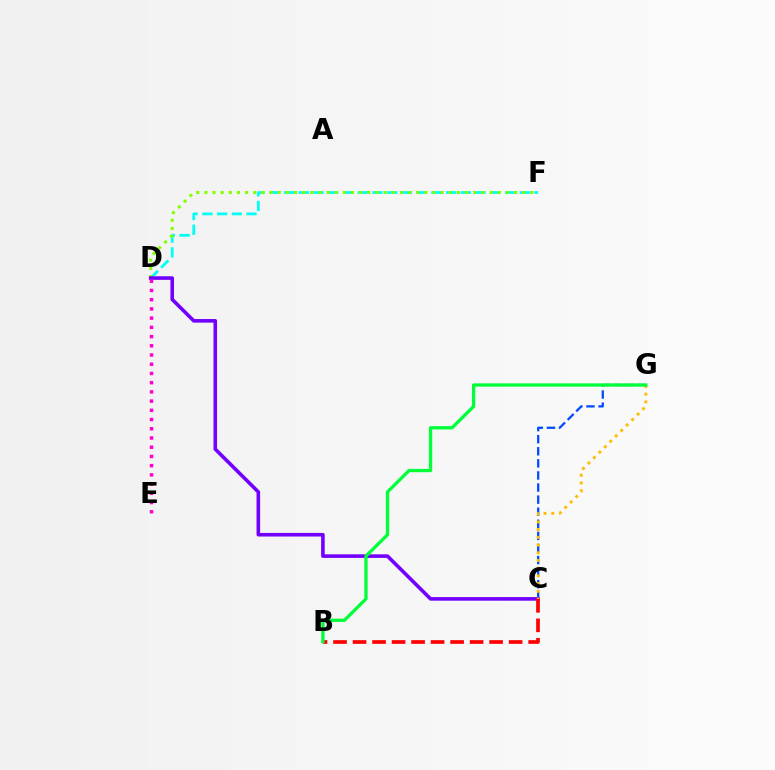{('C', 'G'): [{'color': '#004bff', 'line_style': 'dashed', 'thickness': 1.64}, {'color': '#ffbd00', 'line_style': 'dotted', 'thickness': 2.1}], ('D', 'F'): [{'color': '#00fff6', 'line_style': 'dashed', 'thickness': 2.0}, {'color': '#84ff00', 'line_style': 'dotted', 'thickness': 2.21}], ('C', 'D'): [{'color': '#7200ff', 'line_style': 'solid', 'thickness': 2.59}], ('B', 'C'): [{'color': '#ff0000', 'line_style': 'dashed', 'thickness': 2.65}], ('D', 'E'): [{'color': '#ff00cf', 'line_style': 'dotted', 'thickness': 2.51}], ('B', 'G'): [{'color': '#00ff39', 'line_style': 'solid', 'thickness': 2.37}]}